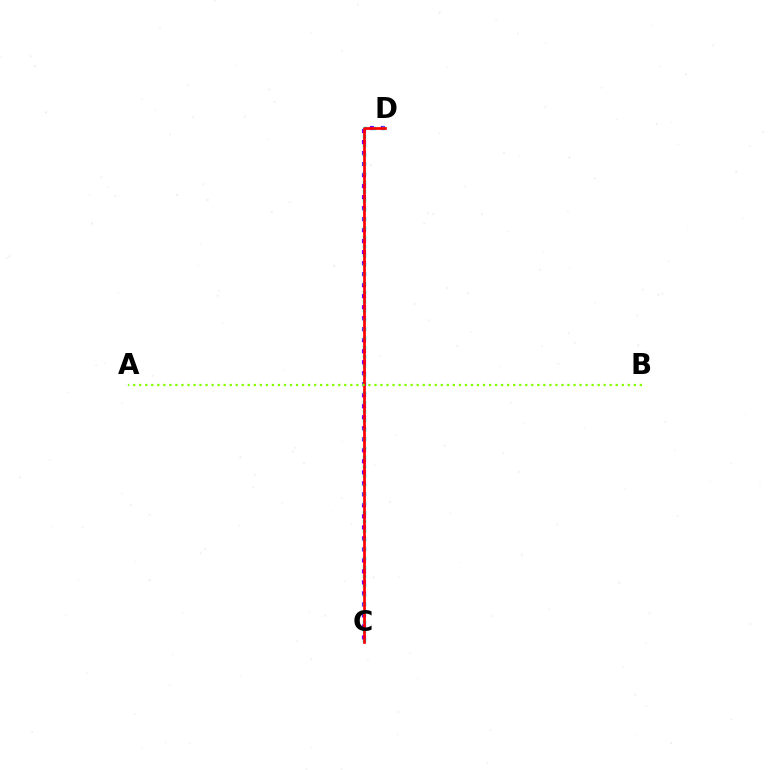{('C', 'D'): [{'color': '#7200ff', 'line_style': 'dotted', 'thickness': 2.99}, {'color': '#00fff6', 'line_style': 'dotted', 'thickness': 2.49}, {'color': '#ff0000', 'line_style': 'solid', 'thickness': 1.95}], ('A', 'B'): [{'color': '#84ff00', 'line_style': 'dotted', 'thickness': 1.64}]}